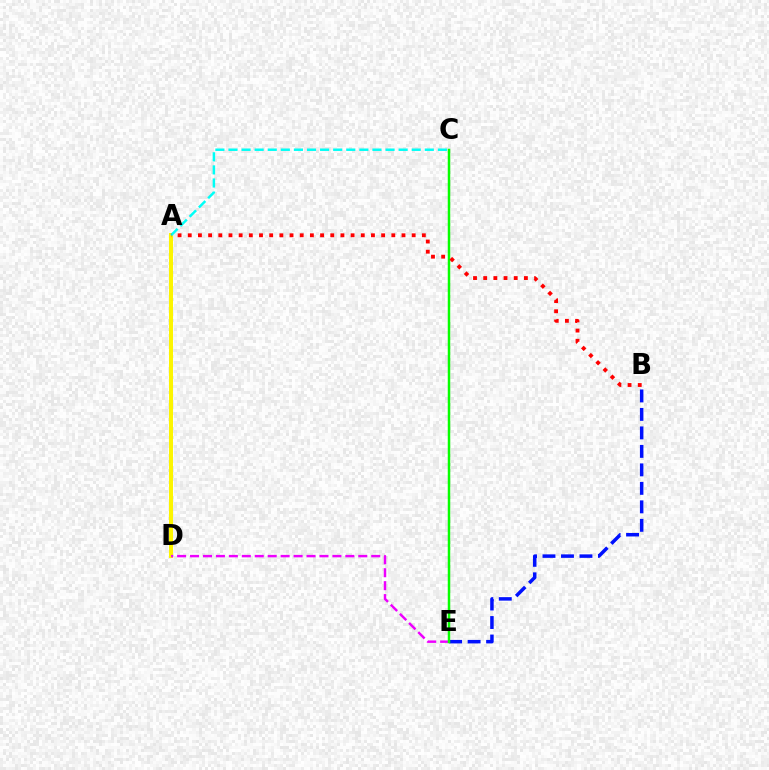{('A', 'D'): [{'color': '#fcf500', 'line_style': 'solid', 'thickness': 2.89}], ('A', 'C'): [{'color': '#00fff6', 'line_style': 'dashed', 'thickness': 1.78}], ('B', 'E'): [{'color': '#0010ff', 'line_style': 'dashed', 'thickness': 2.51}], ('D', 'E'): [{'color': '#ee00ff', 'line_style': 'dashed', 'thickness': 1.76}], ('C', 'E'): [{'color': '#08ff00', 'line_style': 'solid', 'thickness': 1.79}], ('A', 'B'): [{'color': '#ff0000', 'line_style': 'dotted', 'thickness': 2.77}]}